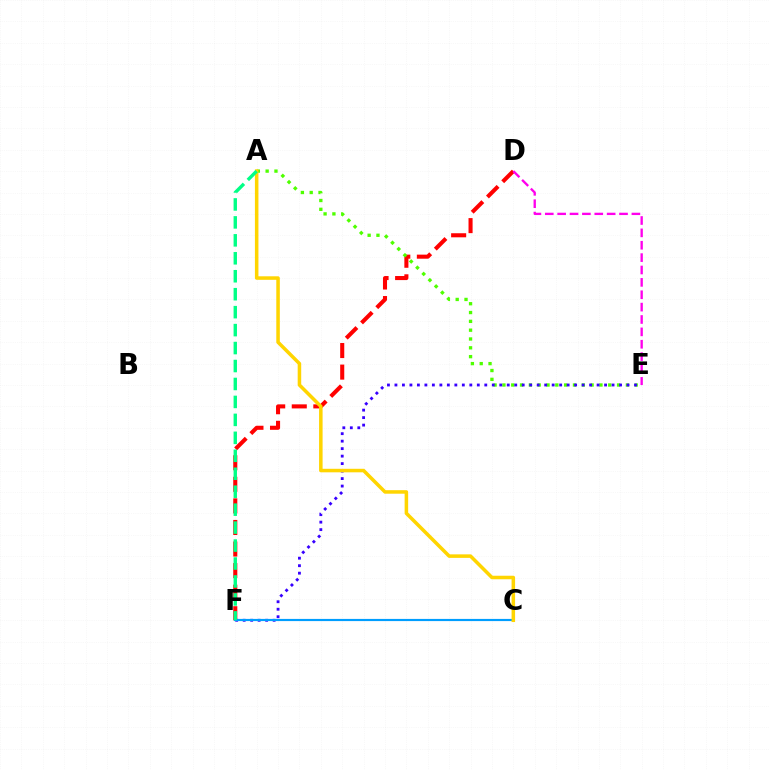{('D', 'F'): [{'color': '#ff0000', 'line_style': 'dashed', 'thickness': 2.93}], ('A', 'E'): [{'color': '#4fff00', 'line_style': 'dotted', 'thickness': 2.4}], ('E', 'F'): [{'color': '#3700ff', 'line_style': 'dotted', 'thickness': 2.03}], ('D', 'E'): [{'color': '#ff00ed', 'line_style': 'dashed', 'thickness': 1.68}], ('C', 'F'): [{'color': '#009eff', 'line_style': 'solid', 'thickness': 1.56}], ('A', 'C'): [{'color': '#ffd500', 'line_style': 'solid', 'thickness': 2.54}], ('A', 'F'): [{'color': '#00ff86', 'line_style': 'dashed', 'thickness': 2.44}]}